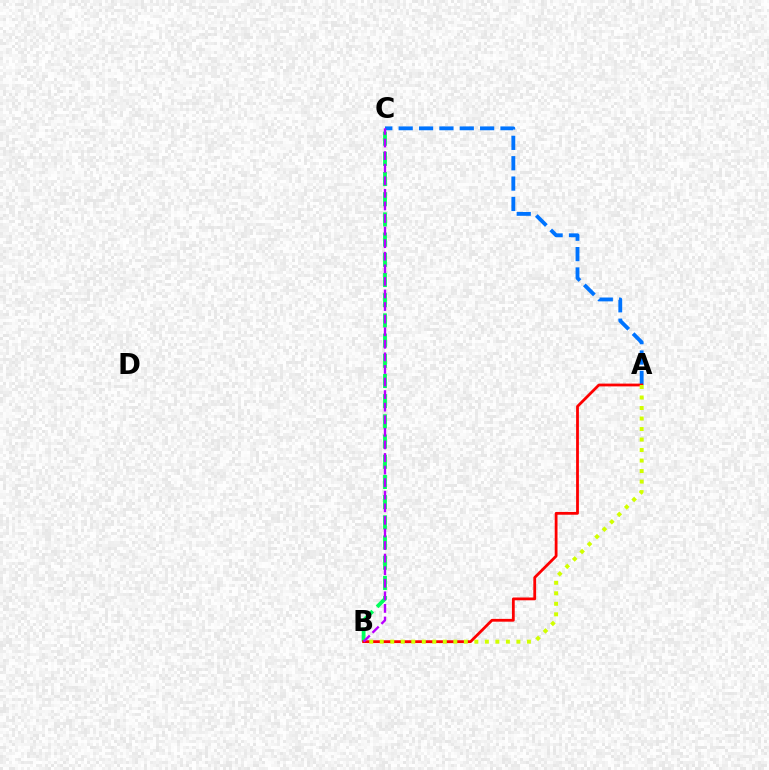{('B', 'C'): [{'color': '#00ff5c', 'line_style': 'dashed', 'thickness': 2.74}, {'color': '#b900ff', 'line_style': 'dashed', 'thickness': 1.71}], ('A', 'C'): [{'color': '#0074ff', 'line_style': 'dashed', 'thickness': 2.77}], ('A', 'B'): [{'color': '#ff0000', 'line_style': 'solid', 'thickness': 2.01}, {'color': '#d1ff00', 'line_style': 'dotted', 'thickness': 2.86}]}